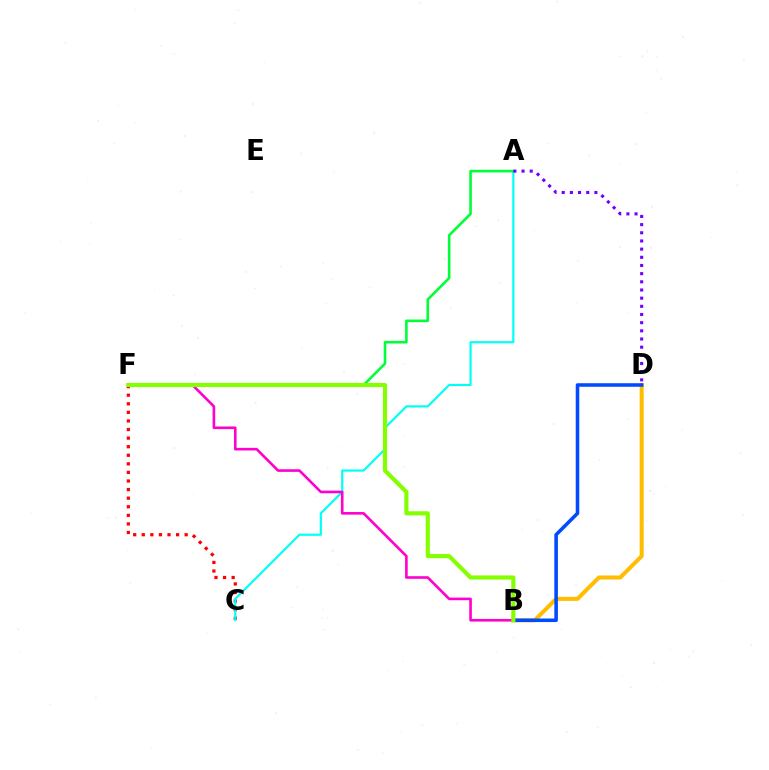{('C', 'F'): [{'color': '#ff0000', 'line_style': 'dotted', 'thickness': 2.33}], ('B', 'D'): [{'color': '#ffbd00', 'line_style': 'solid', 'thickness': 2.9}, {'color': '#004bff', 'line_style': 'solid', 'thickness': 2.56}], ('A', 'C'): [{'color': '#00fff6', 'line_style': 'solid', 'thickness': 1.57}], ('A', 'F'): [{'color': '#00ff39', 'line_style': 'solid', 'thickness': 1.88}], ('B', 'F'): [{'color': '#ff00cf', 'line_style': 'solid', 'thickness': 1.88}, {'color': '#84ff00', 'line_style': 'solid', 'thickness': 2.98}], ('A', 'D'): [{'color': '#7200ff', 'line_style': 'dotted', 'thickness': 2.22}]}